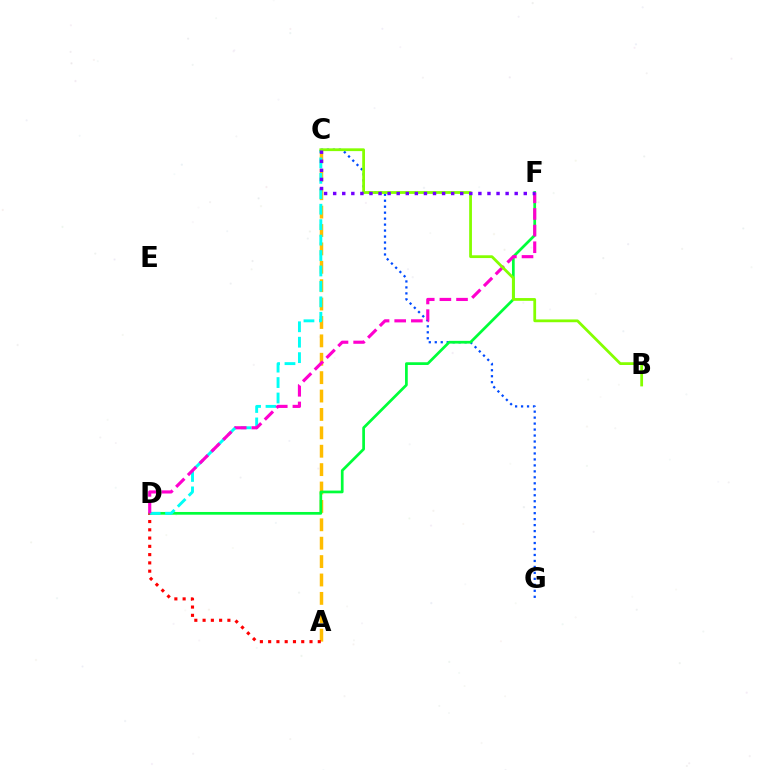{('A', 'C'): [{'color': '#ffbd00', 'line_style': 'dashed', 'thickness': 2.5}], ('C', 'G'): [{'color': '#004bff', 'line_style': 'dotted', 'thickness': 1.62}], ('D', 'F'): [{'color': '#00ff39', 'line_style': 'solid', 'thickness': 1.96}, {'color': '#ff00cf', 'line_style': 'dashed', 'thickness': 2.26}], ('A', 'D'): [{'color': '#ff0000', 'line_style': 'dotted', 'thickness': 2.25}], ('C', 'D'): [{'color': '#00fff6', 'line_style': 'dashed', 'thickness': 2.1}], ('B', 'C'): [{'color': '#84ff00', 'line_style': 'solid', 'thickness': 2.0}], ('C', 'F'): [{'color': '#7200ff', 'line_style': 'dotted', 'thickness': 2.47}]}